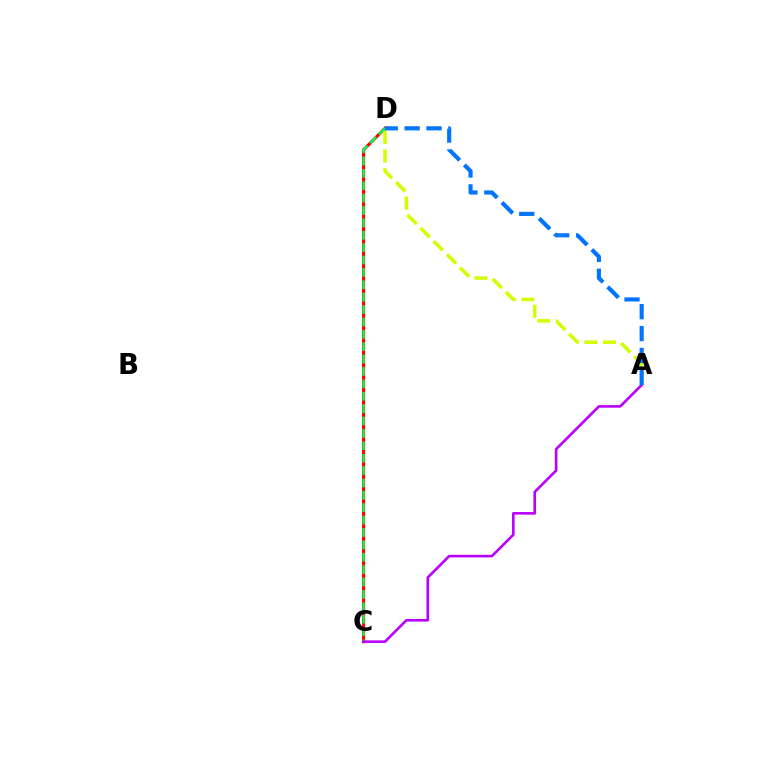{('C', 'D'): [{'color': '#ff0000', 'line_style': 'solid', 'thickness': 2.24}, {'color': '#00ff5c', 'line_style': 'dashed', 'thickness': 1.68}], ('A', 'D'): [{'color': '#d1ff00', 'line_style': 'dashed', 'thickness': 2.53}, {'color': '#0074ff', 'line_style': 'dashed', 'thickness': 2.97}], ('A', 'C'): [{'color': '#b900ff', 'line_style': 'solid', 'thickness': 1.88}]}